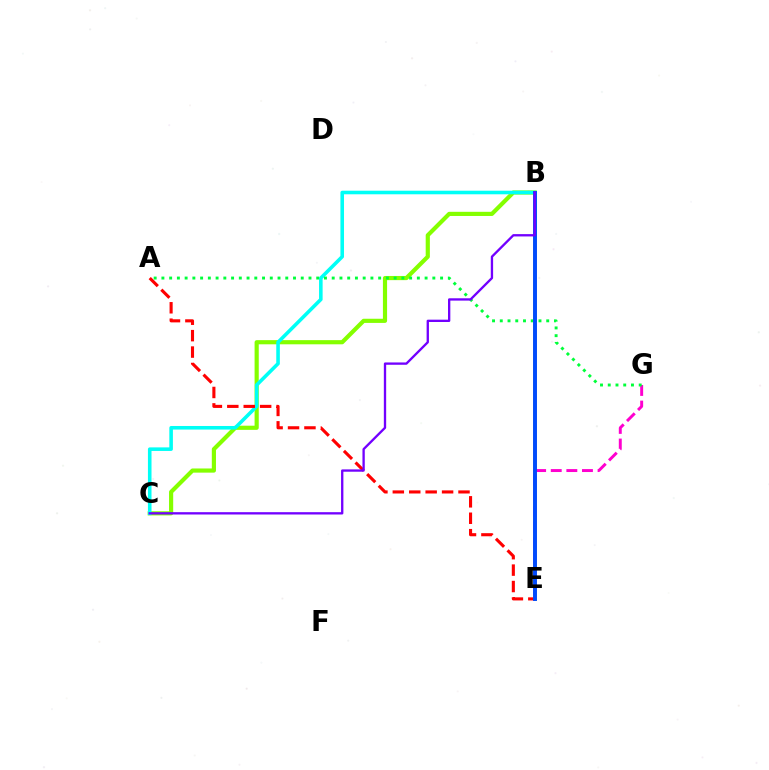{('B', 'E'): [{'color': '#ffbd00', 'line_style': 'solid', 'thickness': 2.67}, {'color': '#004bff', 'line_style': 'solid', 'thickness': 2.82}], ('B', 'C'): [{'color': '#84ff00', 'line_style': 'solid', 'thickness': 3.0}, {'color': '#00fff6', 'line_style': 'solid', 'thickness': 2.58}, {'color': '#7200ff', 'line_style': 'solid', 'thickness': 1.67}], ('E', 'G'): [{'color': '#ff00cf', 'line_style': 'dashed', 'thickness': 2.12}], ('A', 'G'): [{'color': '#00ff39', 'line_style': 'dotted', 'thickness': 2.1}], ('A', 'E'): [{'color': '#ff0000', 'line_style': 'dashed', 'thickness': 2.23}]}